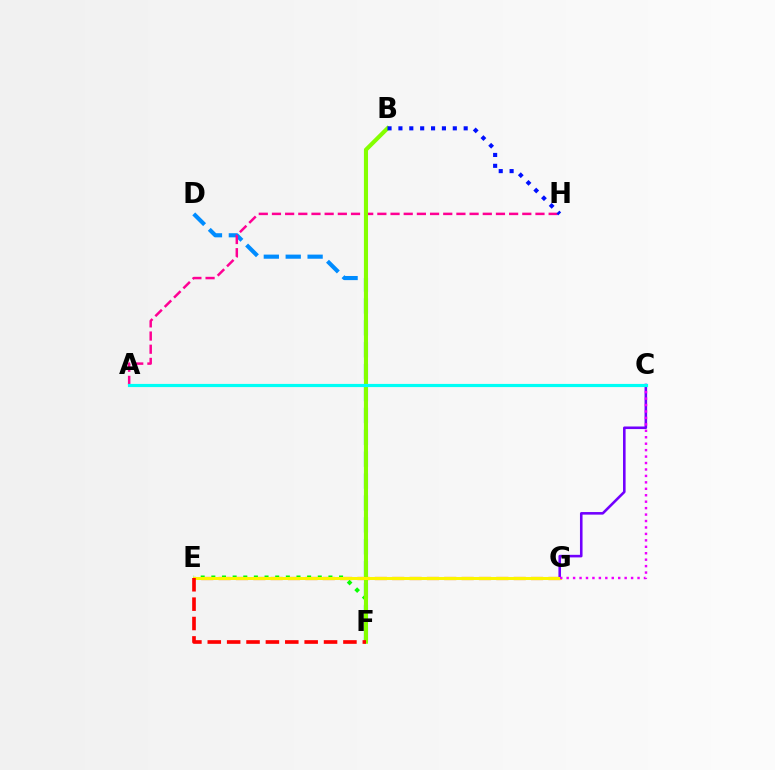{('E', 'G'): [{'color': '#00ff74', 'line_style': 'solid', 'thickness': 2.17}, {'color': '#ff7c00', 'line_style': 'dashed', 'thickness': 2.36}, {'color': '#fcf500', 'line_style': 'solid', 'thickness': 2.17}], ('D', 'F'): [{'color': '#008cff', 'line_style': 'dashed', 'thickness': 2.97}], ('E', 'F'): [{'color': '#08ff00', 'line_style': 'dotted', 'thickness': 2.89}, {'color': '#ff0000', 'line_style': 'dashed', 'thickness': 2.63}], ('A', 'H'): [{'color': '#ff0094', 'line_style': 'dashed', 'thickness': 1.79}], ('C', 'G'): [{'color': '#7200ff', 'line_style': 'solid', 'thickness': 1.86}, {'color': '#ee00ff', 'line_style': 'dotted', 'thickness': 1.75}], ('B', 'F'): [{'color': '#84ff00', 'line_style': 'solid', 'thickness': 2.95}], ('A', 'C'): [{'color': '#00fff6', 'line_style': 'solid', 'thickness': 2.28}], ('B', 'H'): [{'color': '#0010ff', 'line_style': 'dotted', 'thickness': 2.95}]}